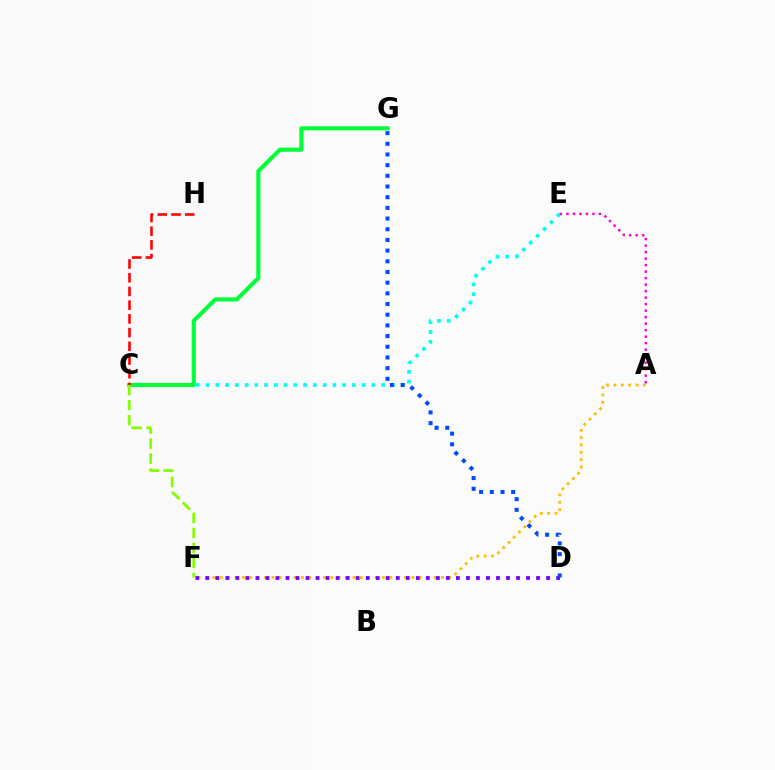{('C', 'E'): [{'color': '#00fff6', 'line_style': 'dotted', 'thickness': 2.65}], ('C', 'G'): [{'color': '#00ff39', 'line_style': 'solid', 'thickness': 2.94}], ('A', 'F'): [{'color': '#ffbd00', 'line_style': 'dotted', 'thickness': 2.0}], ('A', 'E'): [{'color': '#ff00cf', 'line_style': 'dotted', 'thickness': 1.77}], ('C', 'H'): [{'color': '#ff0000', 'line_style': 'dashed', 'thickness': 1.86}], ('D', 'F'): [{'color': '#7200ff', 'line_style': 'dotted', 'thickness': 2.72}], ('C', 'F'): [{'color': '#84ff00', 'line_style': 'dashed', 'thickness': 2.03}], ('D', 'G'): [{'color': '#004bff', 'line_style': 'dotted', 'thickness': 2.9}]}